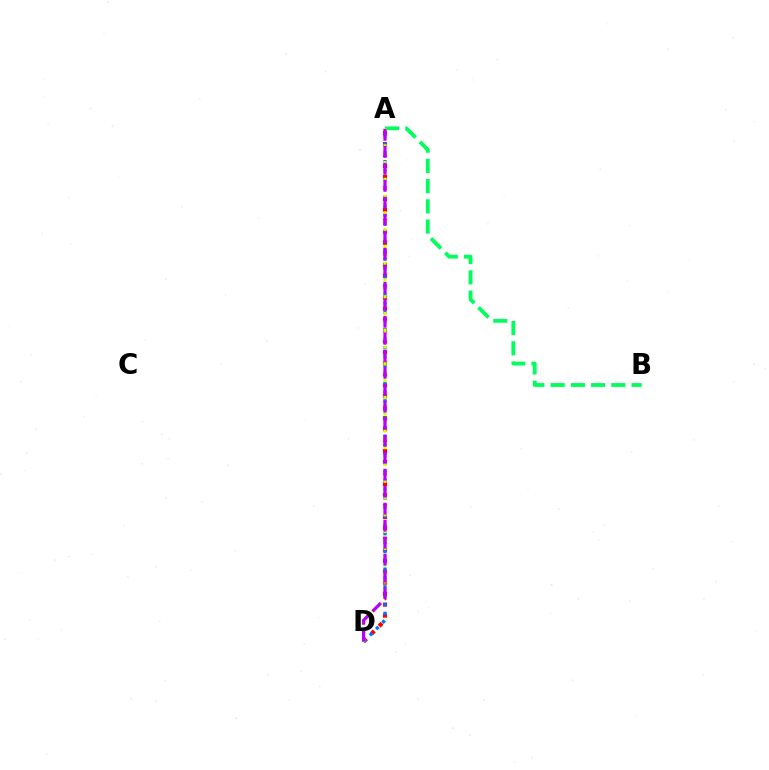{('A', 'D'): [{'color': '#ff0000', 'line_style': 'dotted', 'thickness': 2.98}, {'color': '#0074ff', 'line_style': 'dotted', 'thickness': 2.41}, {'color': '#d1ff00', 'line_style': 'dotted', 'thickness': 2.28}, {'color': '#b900ff', 'line_style': 'dashed', 'thickness': 2.31}], ('A', 'B'): [{'color': '#00ff5c', 'line_style': 'dashed', 'thickness': 2.75}]}